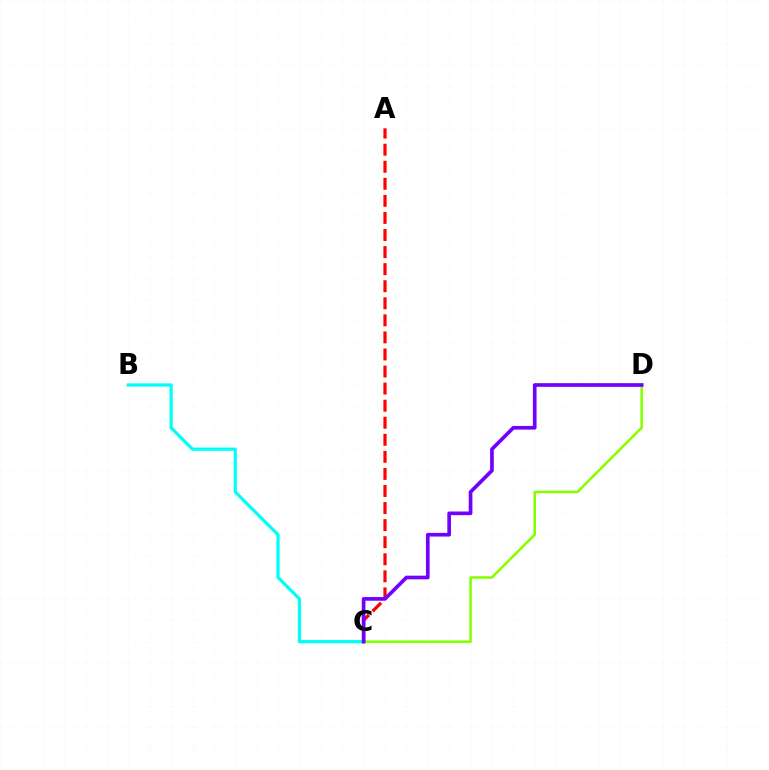{('B', 'C'): [{'color': '#00fff6', 'line_style': 'solid', 'thickness': 2.33}], ('C', 'D'): [{'color': '#84ff00', 'line_style': 'solid', 'thickness': 1.82}, {'color': '#7200ff', 'line_style': 'solid', 'thickness': 2.65}], ('A', 'C'): [{'color': '#ff0000', 'line_style': 'dashed', 'thickness': 2.32}]}